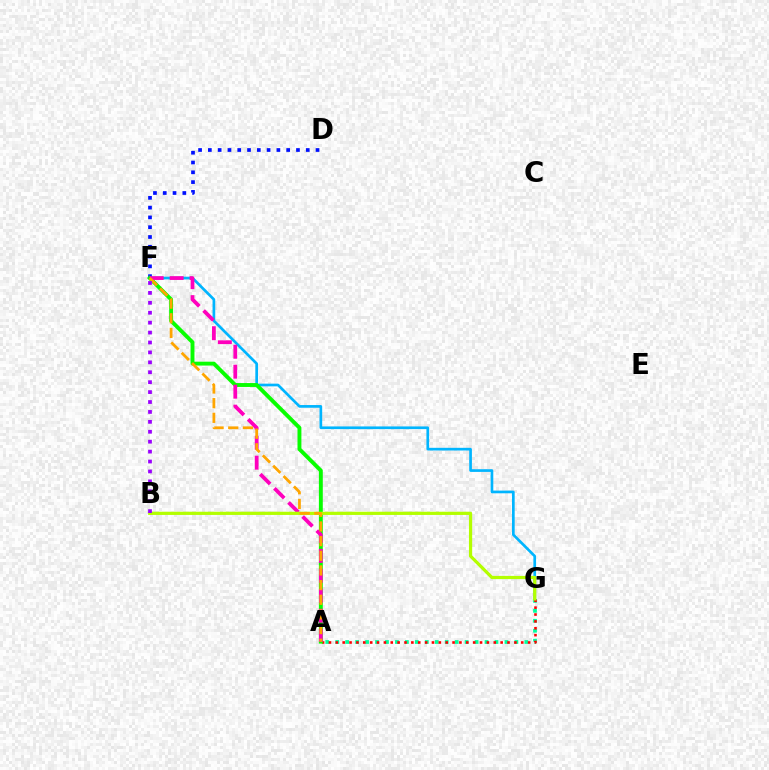{('F', 'G'): [{'color': '#00b5ff', 'line_style': 'solid', 'thickness': 1.94}], ('A', 'G'): [{'color': '#00ff9d', 'line_style': 'dotted', 'thickness': 2.7}, {'color': '#ff0000', 'line_style': 'dotted', 'thickness': 1.87}], ('D', 'F'): [{'color': '#0010ff', 'line_style': 'dotted', 'thickness': 2.66}], ('A', 'F'): [{'color': '#08ff00', 'line_style': 'solid', 'thickness': 2.81}, {'color': '#ff00bd', 'line_style': 'dashed', 'thickness': 2.71}, {'color': '#ffa500', 'line_style': 'dashed', 'thickness': 1.99}], ('B', 'G'): [{'color': '#b3ff00', 'line_style': 'solid', 'thickness': 2.31}], ('B', 'F'): [{'color': '#9b00ff', 'line_style': 'dotted', 'thickness': 2.7}]}